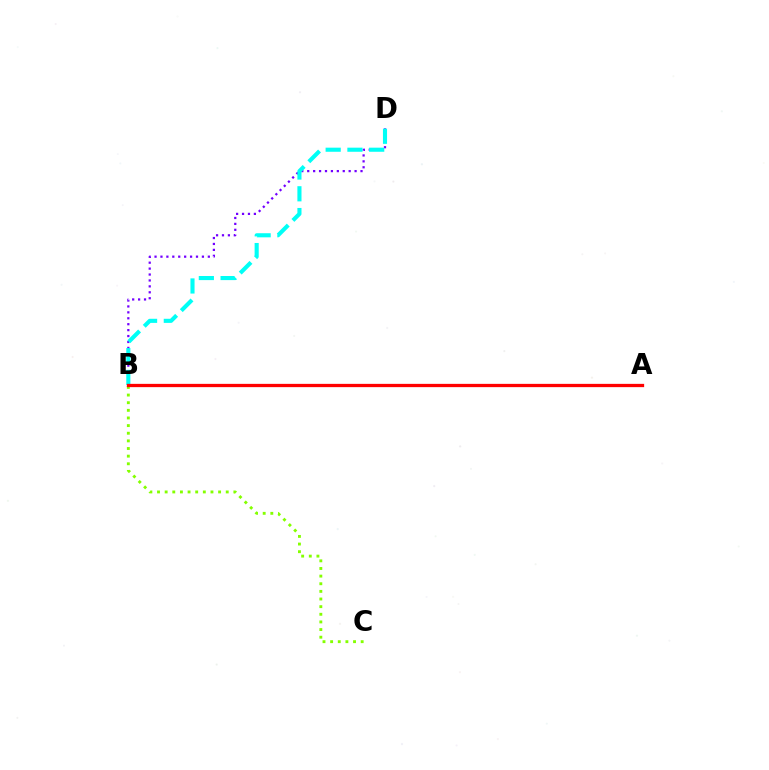{('B', 'D'): [{'color': '#7200ff', 'line_style': 'dotted', 'thickness': 1.61}, {'color': '#00fff6', 'line_style': 'dashed', 'thickness': 2.96}], ('B', 'C'): [{'color': '#84ff00', 'line_style': 'dotted', 'thickness': 2.07}], ('A', 'B'): [{'color': '#ff0000', 'line_style': 'solid', 'thickness': 2.36}]}